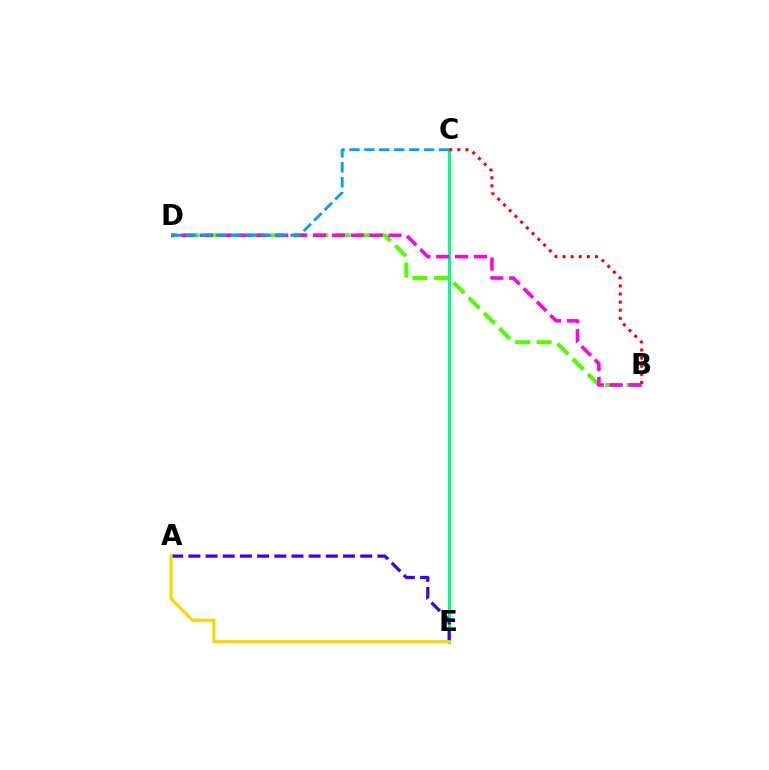{('C', 'E'): [{'color': '#00ff86', 'line_style': 'solid', 'thickness': 2.18}], ('A', 'E'): [{'color': '#3700ff', 'line_style': 'dashed', 'thickness': 2.33}, {'color': '#ffd500', 'line_style': 'solid', 'thickness': 2.29}], ('B', 'D'): [{'color': '#4fff00', 'line_style': 'dashed', 'thickness': 2.93}, {'color': '#ff00ed', 'line_style': 'dashed', 'thickness': 2.56}], ('B', 'C'): [{'color': '#ff0000', 'line_style': 'dotted', 'thickness': 2.2}], ('C', 'D'): [{'color': '#009eff', 'line_style': 'dashed', 'thickness': 2.03}]}